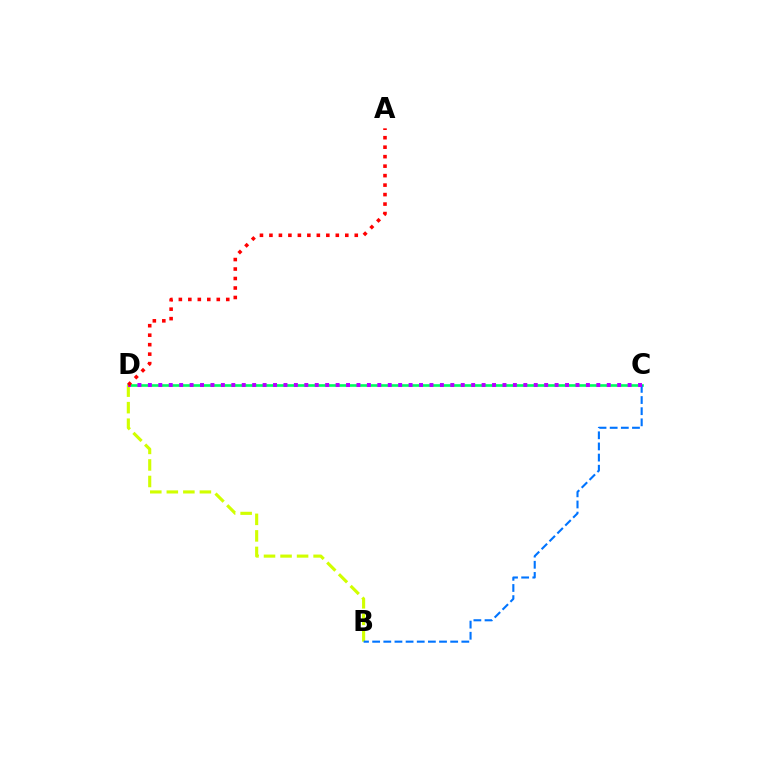{('C', 'D'): [{'color': '#00ff5c', 'line_style': 'solid', 'thickness': 1.9}, {'color': '#b900ff', 'line_style': 'dotted', 'thickness': 2.83}], ('B', 'D'): [{'color': '#d1ff00', 'line_style': 'dashed', 'thickness': 2.25}], ('B', 'C'): [{'color': '#0074ff', 'line_style': 'dashed', 'thickness': 1.51}], ('A', 'D'): [{'color': '#ff0000', 'line_style': 'dotted', 'thickness': 2.58}]}